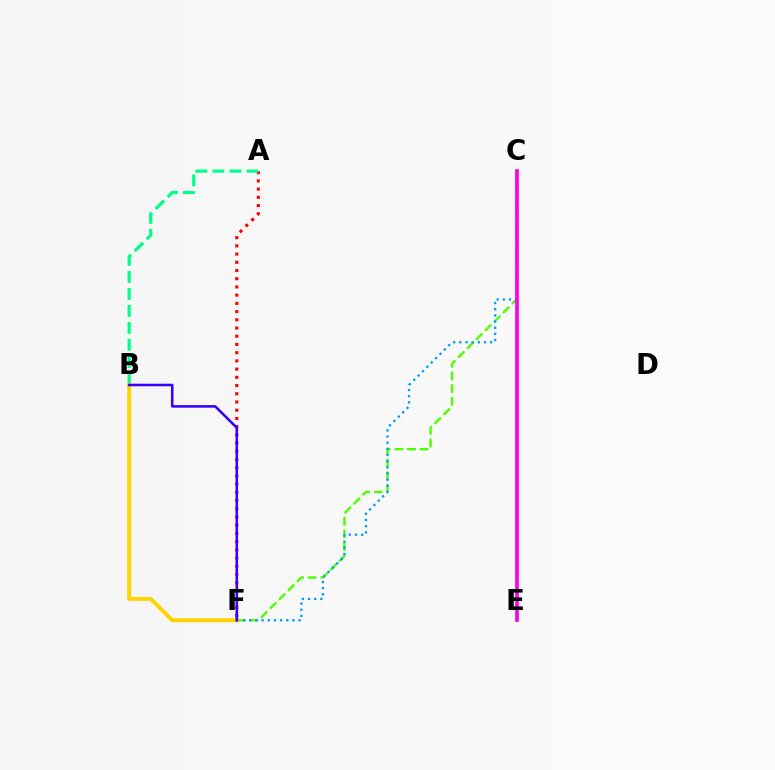{('A', 'F'): [{'color': '#ff0000', 'line_style': 'dotted', 'thickness': 2.23}], ('C', 'F'): [{'color': '#4fff00', 'line_style': 'dashed', 'thickness': 1.72}, {'color': '#009eff', 'line_style': 'dotted', 'thickness': 1.67}], ('A', 'B'): [{'color': '#00ff86', 'line_style': 'dashed', 'thickness': 2.31}], ('B', 'F'): [{'color': '#ffd500', 'line_style': 'solid', 'thickness': 2.85}, {'color': '#3700ff', 'line_style': 'solid', 'thickness': 1.85}], ('C', 'E'): [{'color': '#ff00ed', 'line_style': 'solid', 'thickness': 2.67}]}